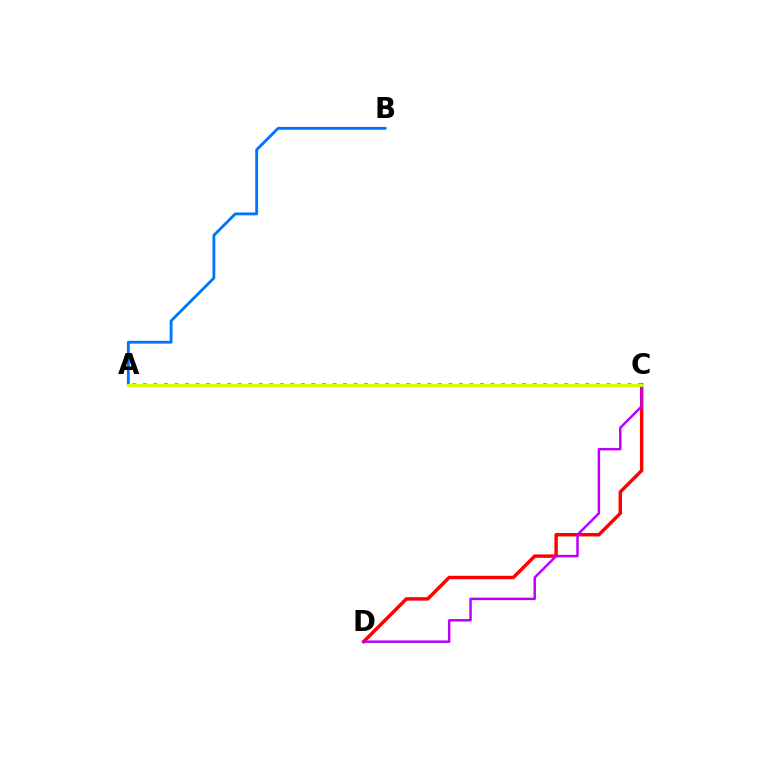{('C', 'D'): [{'color': '#ff0000', 'line_style': 'solid', 'thickness': 2.47}, {'color': '#b900ff', 'line_style': 'solid', 'thickness': 1.78}], ('A', 'B'): [{'color': '#0074ff', 'line_style': 'solid', 'thickness': 2.05}], ('A', 'C'): [{'color': '#00ff5c', 'line_style': 'dotted', 'thickness': 2.86}, {'color': '#d1ff00', 'line_style': 'solid', 'thickness': 2.14}]}